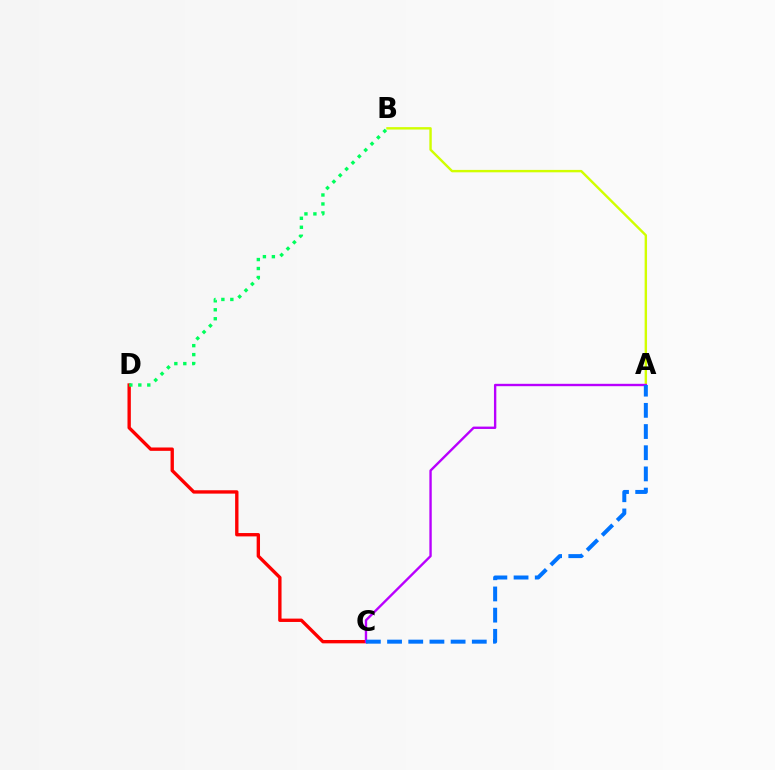{('A', 'B'): [{'color': '#d1ff00', 'line_style': 'solid', 'thickness': 1.74}], ('C', 'D'): [{'color': '#ff0000', 'line_style': 'solid', 'thickness': 2.42}], ('A', 'C'): [{'color': '#b900ff', 'line_style': 'solid', 'thickness': 1.71}, {'color': '#0074ff', 'line_style': 'dashed', 'thickness': 2.88}], ('B', 'D'): [{'color': '#00ff5c', 'line_style': 'dotted', 'thickness': 2.44}]}